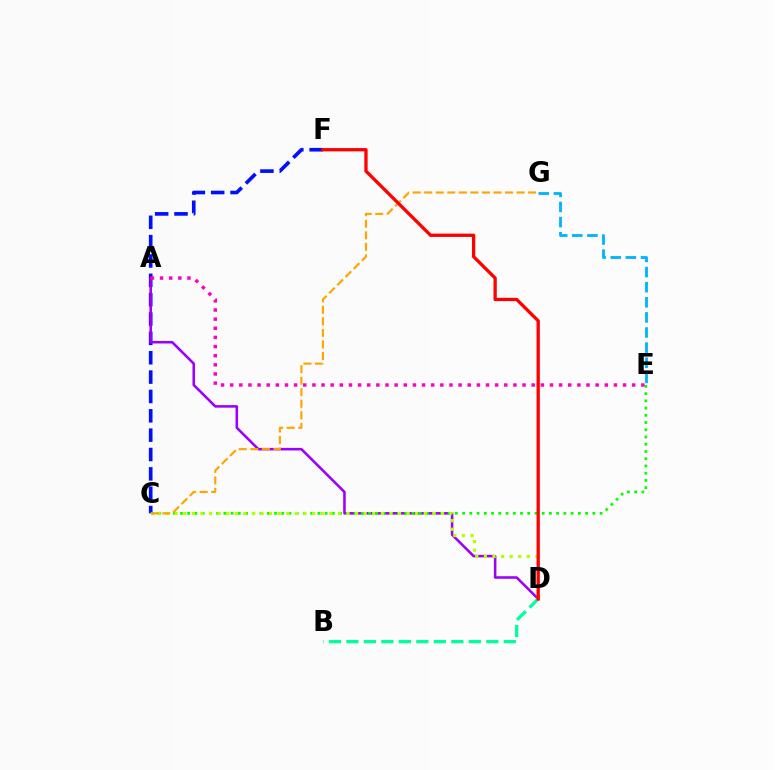{('C', 'F'): [{'color': '#0010ff', 'line_style': 'dashed', 'thickness': 2.63}], ('A', 'D'): [{'color': '#9b00ff', 'line_style': 'solid', 'thickness': 1.84}], ('C', 'E'): [{'color': '#08ff00', 'line_style': 'dotted', 'thickness': 1.97}], ('C', 'D'): [{'color': '#b3ff00', 'line_style': 'dotted', 'thickness': 2.33}], ('B', 'D'): [{'color': '#00ff9d', 'line_style': 'dashed', 'thickness': 2.38}], ('C', 'G'): [{'color': '#ffa500', 'line_style': 'dashed', 'thickness': 1.57}], ('E', 'G'): [{'color': '#00b5ff', 'line_style': 'dashed', 'thickness': 2.05}], ('D', 'F'): [{'color': '#ff0000', 'line_style': 'solid', 'thickness': 2.37}], ('A', 'E'): [{'color': '#ff00bd', 'line_style': 'dotted', 'thickness': 2.48}]}